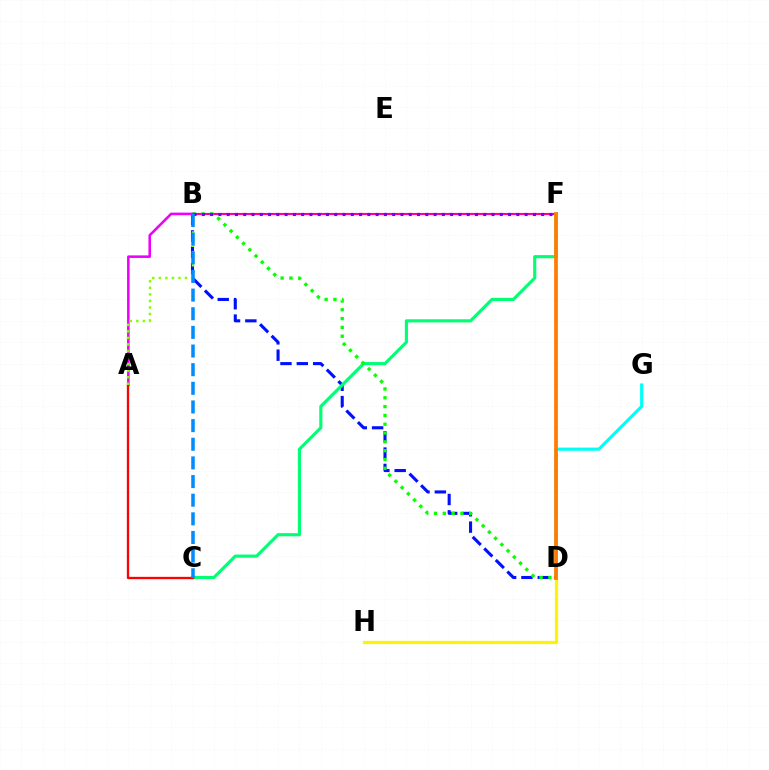{('B', 'D'): [{'color': '#0010ff', 'line_style': 'dashed', 'thickness': 2.22}, {'color': '#08ff00', 'line_style': 'dotted', 'thickness': 2.39}], ('D', 'G'): [{'color': '#00fff6', 'line_style': 'solid', 'thickness': 2.26}], ('B', 'F'): [{'color': '#ff0094', 'line_style': 'solid', 'thickness': 1.55}, {'color': '#7200ff', 'line_style': 'dotted', 'thickness': 2.25}], ('C', 'F'): [{'color': '#00ff74', 'line_style': 'solid', 'thickness': 2.25}], ('A', 'B'): [{'color': '#ee00ff', 'line_style': 'solid', 'thickness': 1.85}, {'color': '#84ff00', 'line_style': 'dotted', 'thickness': 1.78}], ('A', 'C'): [{'color': '#ff0000', 'line_style': 'solid', 'thickness': 1.66}], ('D', 'H'): [{'color': '#fcf500', 'line_style': 'solid', 'thickness': 2.33}], ('D', 'F'): [{'color': '#ff7c00', 'line_style': 'solid', 'thickness': 2.69}], ('B', 'C'): [{'color': '#008cff', 'line_style': 'dashed', 'thickness': 2.53}]}